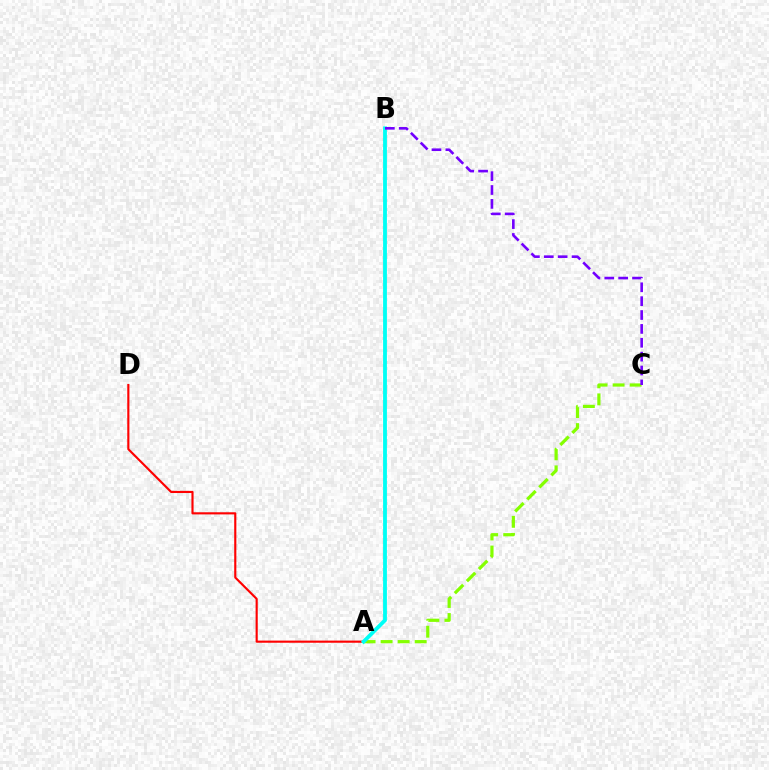{('A', 'D'): [{'color': '#ff0000', 'line_style': 'solid', 'thickness': 1.54}], ('A', 'C'): [{'color': '#84ff00', 'line_style': 'dashed', 'thickness': 2.31}], ('A', 'B'): [{'color': '#00fff6', 'line_style': 'solid', 'thickness': 2.75}], ('B', 'C'): [{'color': '#7200ff', 'line_style': 'dashed', 'thickness': 1.88}]}